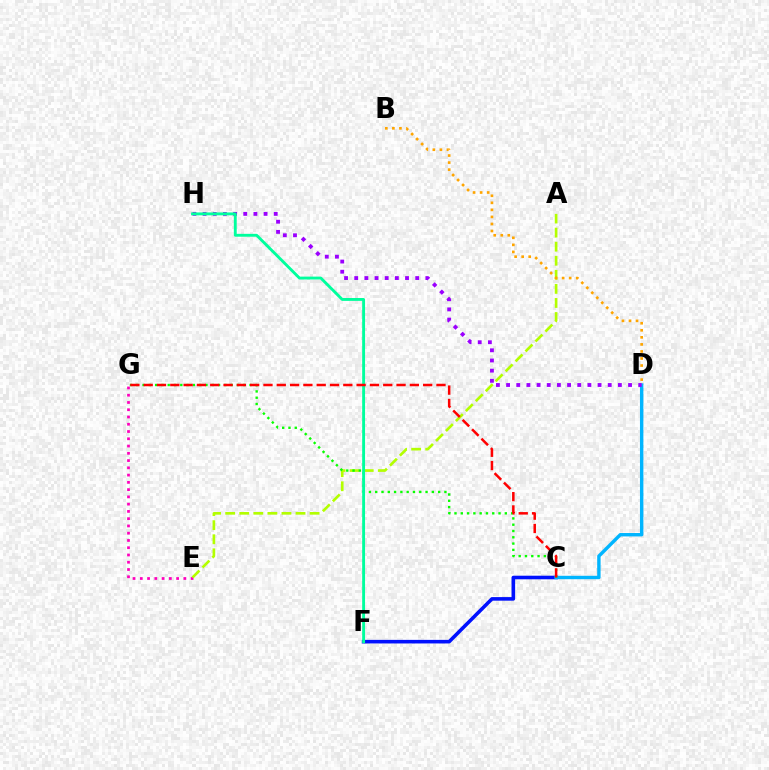{('C', 'F'): [{'color': '#0010ff', 'line_style': 'solid', 'thickness': 2.58}], ('E', 'G'): [{'color': '#ff00bd', 'line_style': 'dotted', 'thickness': 1.97}], ('A', 'E'): [{'color': '#b3ff00', 'line_style': 'dashed', 'thickness': 1.91}], ('C', 'D'): [{'color': '#00b5ff', 'line_style': 'solid', 'thickness': 2.45}], ('D', 'H'): [{'color': '#9b00ff', 'line_style': 'dotted', 'thickness': 2.76}], ('C', 'G'): [{'color': '#08ff00', 'line_style': 'dotted', 'thickness': 1.71}, {'color': '#ff0000', 'line_style': 'dashed', 'thickness': 1.81}], ('F', 'H'): [{'color': '#00ff9d', 'line_style': 'solid', 'thickness': 2.07}], ('B', 'D'): [{'color': '#ffa500', 'line_style': 'dotted', 'thickness': 1.91}]}